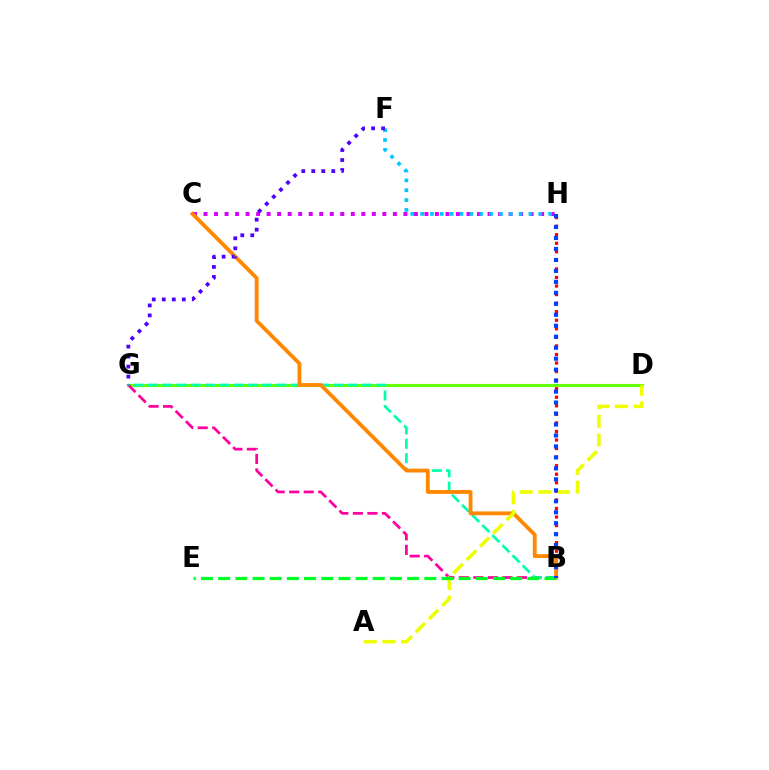{('B', 'H'): [{'color': '#ff0000', 'line_style': 'dotted', 'thickness': 2.32}, {'color': '#003fff', 'line_style': 'dotted', 'thickness': 2.98}], ('D', 'G'): [{'color': '#66ff00', 'line_style': 'solid', 'thickness': 2.25}], ('B', 'G'): [{'color': '#ff00a0', 'line_style': 'dashed', 'thickness': 1.97}, {'color': '#00ffaf', 'line_style': 'dashed', 'thickness': 1.94}], ('C', 'H'): [{'color': '#d600ff', 'line_style': 'dotted', 'thickness': 2.86}], ('B', 'C'): [{'color': '#ff8800', 'line_style': 'solid', 'thickness': 2.77}], ('A', 'D'): [{'color': '#eeff00', 'line_style': 'dashed', 'thickness': 2.54}], ('F', 'H'): [{'color': '#00c7ff', 'line_style': 'dotted', 'thickness': 2.67}], ('F', 'G'): [{'color': '#4f00ff', 'line_style': 'dotted', 'thickness': 2.72}], ('B', 'E'): [{'color': '#00ff27', 'line_style': 'dashed', 'thickness': 2.33}]}